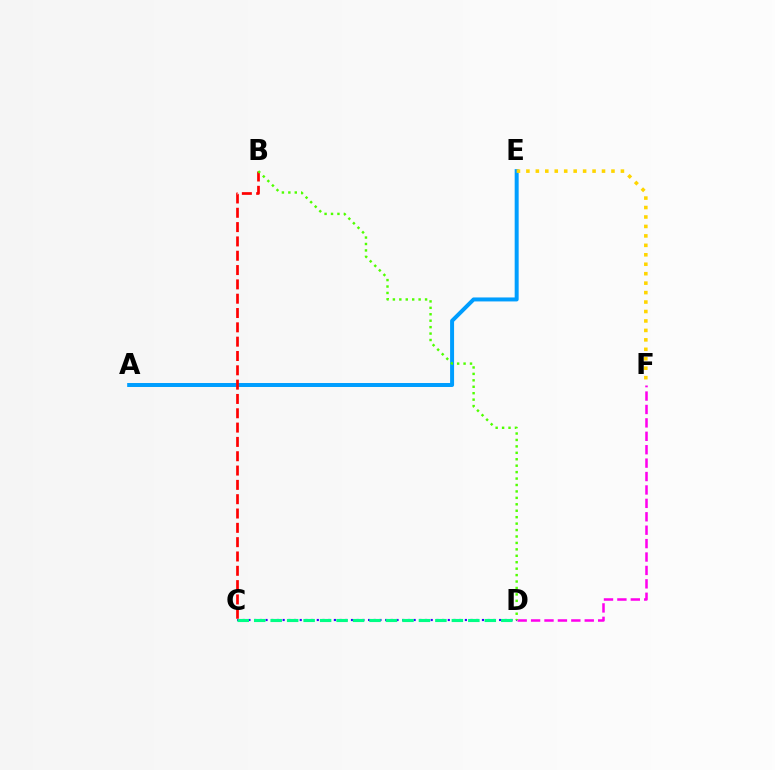{('A', 'E'): [{'color': '#009eff', 'line_style': 'solid', 'thickness': 2.87}], ('B', 'C'): [{'color': '#ff0000', 'line_style': 'dashed', 'thickness': 1.95}], ('C', 'D'): [{'color': '#3700ff', 'line_style': 'dotted', 'thickness': 1.55}, {'color': '#00ff86', 'line_style': 'dashed', 'thickness': 2.24}], ('E', 'F'): [{'color': '#ffd500', 'line_style': 'dotted', 'thickness': 2.57}], ('D', 'F'): [{'color': '#ff00ed', 'line_style': 'dashed', 'thickness': 1.82}], ('B', 'D'): [{'color': '#4fff00', 'line_style': 'dotted', 'thickness': 1.75}]}